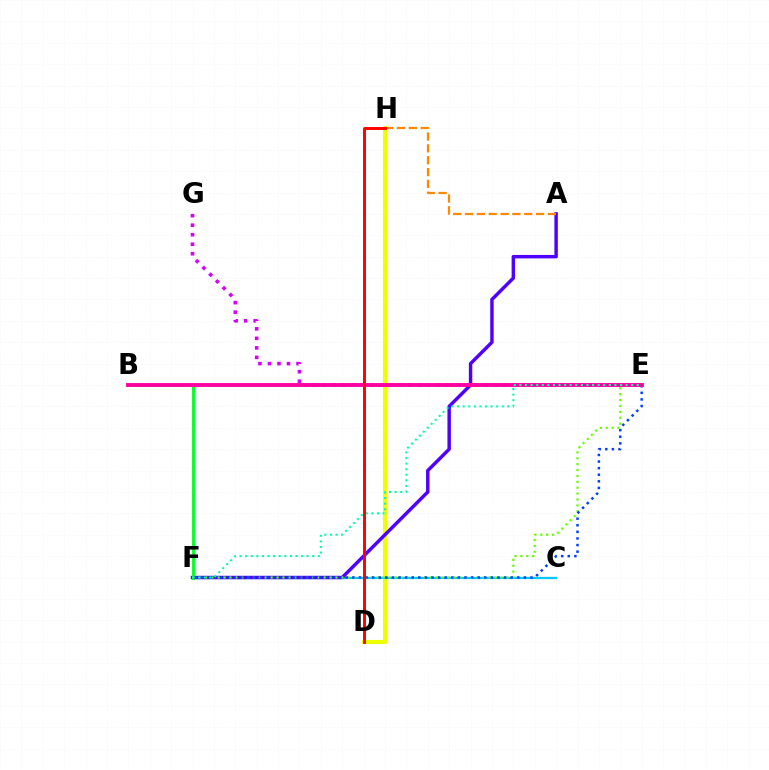{('D', 'H'): [{'color': '#eeff00', 'line_style': 'solid', 'thickness': 2.97}, {'color': '#ff0000', 'line_style': 'solid', 'thickness': 2.12}], ('E', 'G'): [{'color': '#d600ff', 'line_style': 'dotted', 'thickness': 2.59}], ('C', 'F'): [{'color': '#00c7ff', 'line_style': 'solid', 'thickness': 1.63}], ('A', 'F'): [{'color': '#4f00ff', 'line_style': 'solid', 'thickness': 2.48}], ('E', 'F'): [{'color': '#66ff00', 'line_style': 'dotted', 'thickness': 1.6}, {'color': '#003fff', 'line_style': 'dotted', 'thickness': 1.79}, {'color': '#00ffaf', 'line_style': 'dotted', 'thickness': 1.52}], ('B', 'F'): [{'color': '#00ff27', 'line_style': 'solid', 'thickness': 2.04}], ('A', 'H'): [{'color': '#ff8800', 'line_style': 'dashed', 'thickness': 1.61}], ('B', 'E'): [{'color': '#ff00a0', 'line_style': 'solid', 'thickness': 2.79}]}